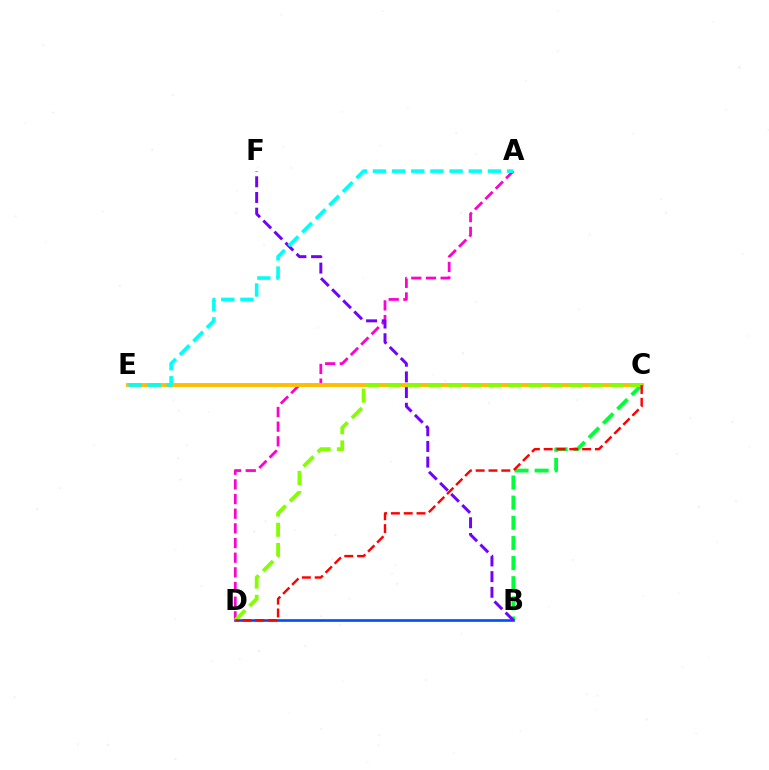{('B', 'C'): [{'color': '#00ff39', 'line_style': 'dashed', 'thickness': 2.74}], ('B', 'D'): [{'color': '#004bff', 'line_style': 'solid', 'thickness': 1.88}], ('A', 'D'): [{'color': '#ff00cf', 'line_style': 'dashed', 'thickness': 1.99}], ('C', 'E'): [{'color': '#ffbd00', 'line_style': 'solid', 'thickness': 2.81}], ('C', 'D'): [{'color': '#84ff00', 'line_style': 'dashed', 'thickness': 2.75}, {'color': '#ff0000', 'line_style': 'dashed', 'thickness': 1.74}], ('B', 'F'): [{'color': '#7200ff', 'line_style': 'dashed', 'thickness': 2.13}], ('A', 'E'): [{'color': '#00fff6', 'line_style': 'dashed', 'thickness': 2.6}]}